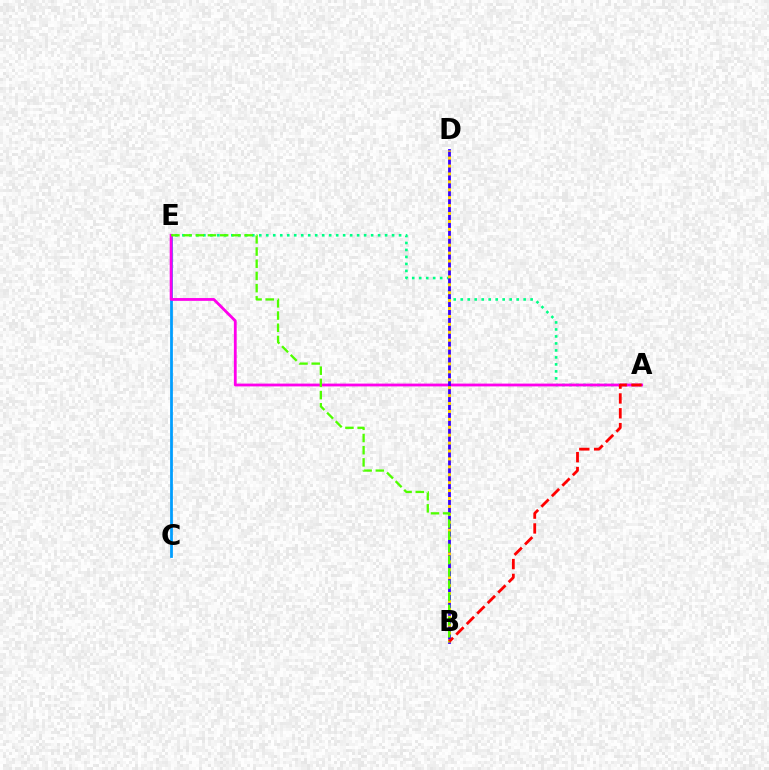{('C', 'E'): [{'color': '#009eff', 'line_style': 'solid', 'thickness': 1.99}], ('A', 'E'): [{'color': '#00ff86', 'line_style': 'dotted', 'thickness': 1.9}, {'color': '#ff00ed', 'line_style': 'solid', 'thickness': 2.02}], ('B', 'D'): [{'color': '#3700ff', 'line_style': 'solid', 'thickness': 2.02}, {'color': '#ffd500', 'line_style': 'dotted', 'thickness': 2.15}], ('A', 'B'): [{'color': '#ff0000', 'line_style': 'dashed', 'thickness': 2.01}], ('B', 'E'): [{'color': '#4fff00', 'line_style': 'dashed', 'thickness': 1.66}]}